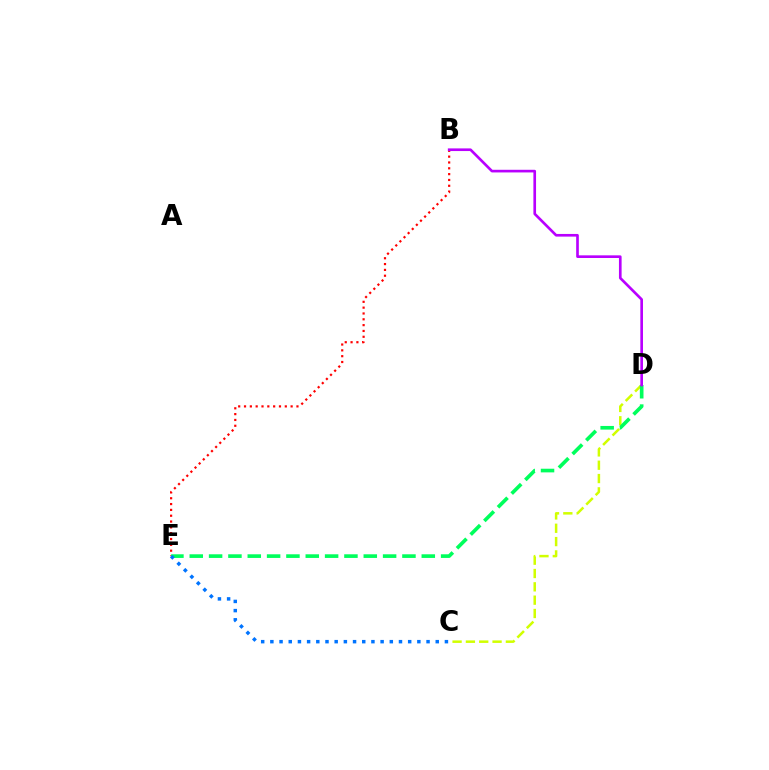{('C', 'D'): [{'color': '#d1ff00', 'line_style': 'dashed', 'thickness': 1.81}], ('B', 'E'): [{'color': '#ff0000', 'line_style': 'dotted', 'thickness': 1.58}], ('D', 'E'): [{'color': '#00ff5c', 'line_style': 'dashed', 'thickness': 2.63}], ('C', 'E'): [{'color': '#0074ff', 'line_style': 'dotted', 'thickness': 2.5}], ('B', 'D'): [{'color': '#b900ff', 'line_style': 'solid', 'thickness': 1.91}]}